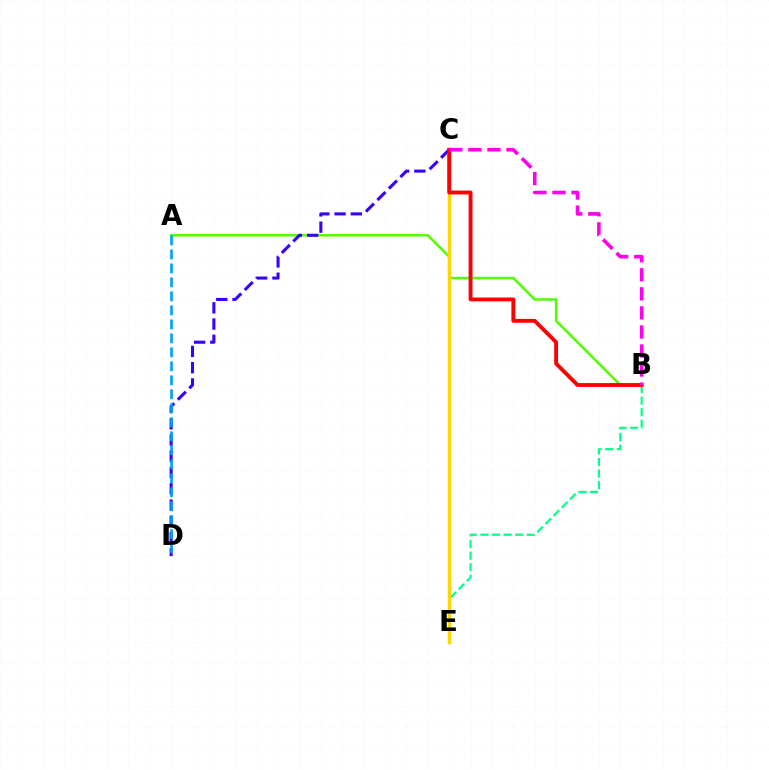{('B', 'E'): [{'color': '#00ff86', 'line_style': 'dashed', 'thickness': 1.57}], ('A', 'B'): [{'color': '#4fff00', 'line_style': 'solid', 'thickness': 1.8}], ('C', 'E'): [{'color': '#ffd500', 'line_style': 'solid', 'thickness': 2.48}], ('C', 'D'): [{'color': '#3700ff', 'line_style': 'dashed', 'thickness': 2.21}], ('A', 'D'): [{'color': '#009eff', 'line_style': 'dashed', 'thickness': 1.9}], ('B', 'C'): [{'color': '#ff0000', 'line_style': 'solid', 'thickness': 2.78}, {'color': '#ff00ed', 'line_style': 'dashed', 'thickness': 2.59}]}